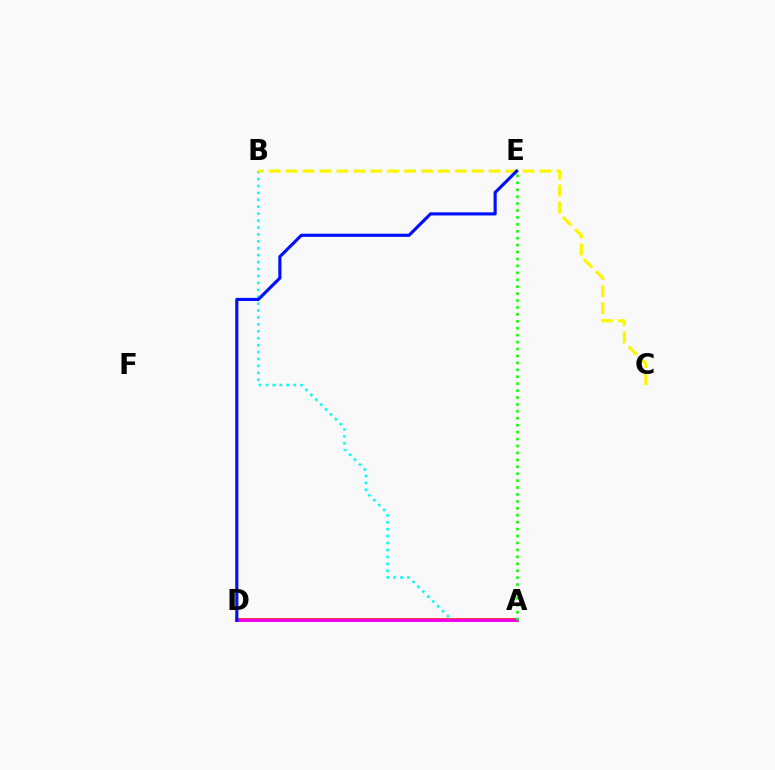{('A', 'B'): [{'color': '#00fff6', 'line_style': 'dotted', 'thickness': 1.88}], ('A', 'D'): [{'color': '#ff0000', 'line_style': 'solid', 'thickness': 2.52}, {'color': '#ee00ff', 'line_style': 'solid', 'thickness': 1.98}], ('A', 'E'): [{'color': '#08ff00', 'line_style': 'dotted', 'thickness': 1.88}], ('B', 'C'): [{'color': '#fcf500', 'line_style': 'dashed', 'thickness': 2.3}], ('D', 'E'): [{'color': '#0010ff', 'line_style': 'solid', 'thickness': 2.26}]}